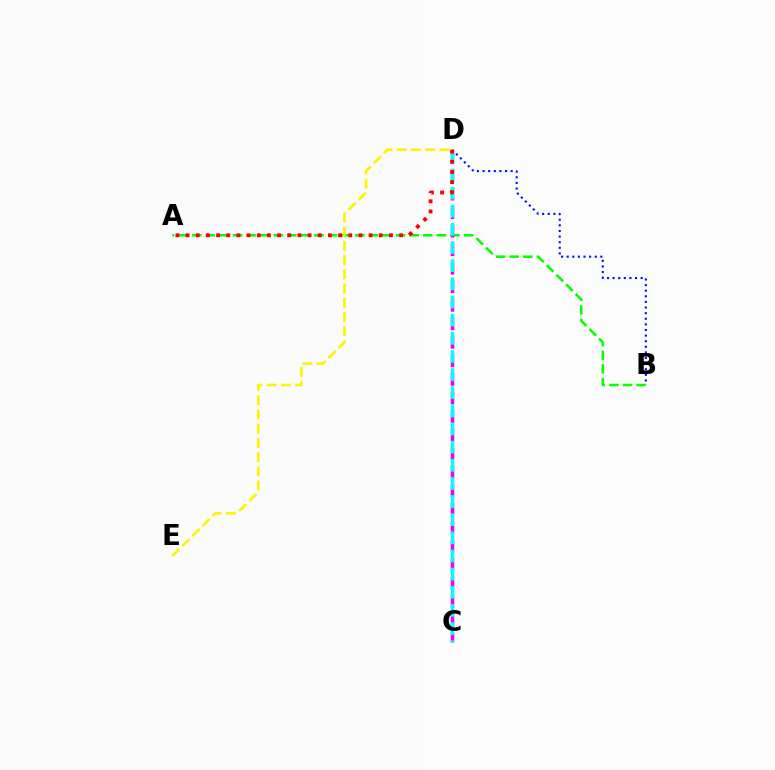{('B', 'D'): [{'color': '#0010ff', 'line_style': 'dotted', 'thickness': 1.52}], ('A', 'B'): [{'color': '#08ff00', 'line_style': 'dashed', 'thickness': 1.85}], ('C', 'D'): [{'color': '#ee00ff', 'line_style': 'dashed', 'thickness': 2.52}, {'color': '#00fff6', 'line_style': 'dashed', 'thickness': 2.46}], ('A', 'D'): [{'color': '#ff0000', 'line_style': 'dotted', 'thickness': 2.76}], ('D', 'E'): [{'color': '#fcf500', 'line_style': 'dashed', 'thickness': 1.93}]}